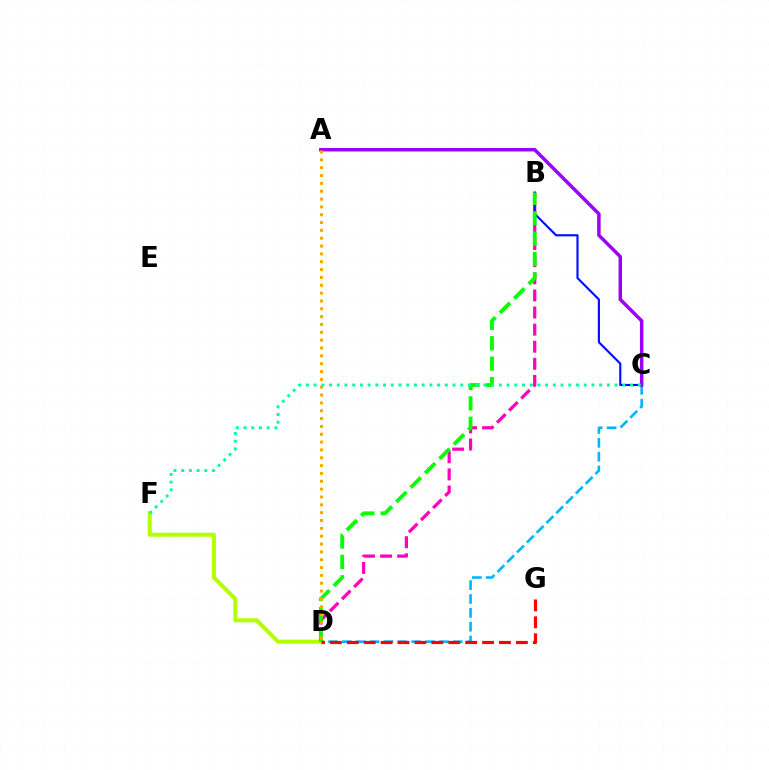{('B', 'D'): [{'color': '#ff00bd', 'line_style': 'dashed', 'thickness': 2.32}, {'color': '#08ff00', 'line_style': 'dashed', 'thickness': 2.77}], ('C', 'D'): [{'color': '#00b5ff', 'line_style': 'dashed', 'thickness': 1.88}], ('B', 'C'): [{'color': '#0010ff', 'line_style': 'solid', 'thickness': 1.55}], ('D', 'F'): [{'color': '#b3ff00', 'line_style': 'solid', 'thickness': 2.92}], ('A', 'C'): [{'color': '#9b00ff', 'line_style': 'solid', 'thickness': 2.51}], ('A', 'D'): [{'color': '#ffa500', 'line_style': 'dotted', 'thickness': 2.13}], ('D', 'G'): [{'color': '#ff0000', 'line_style': 'dashed', 'thickness': 2.3}], ('C', 'F'): [{'color': '#00ff9d', 'line_style': 'dotted', 'thickness': 2.1}]}